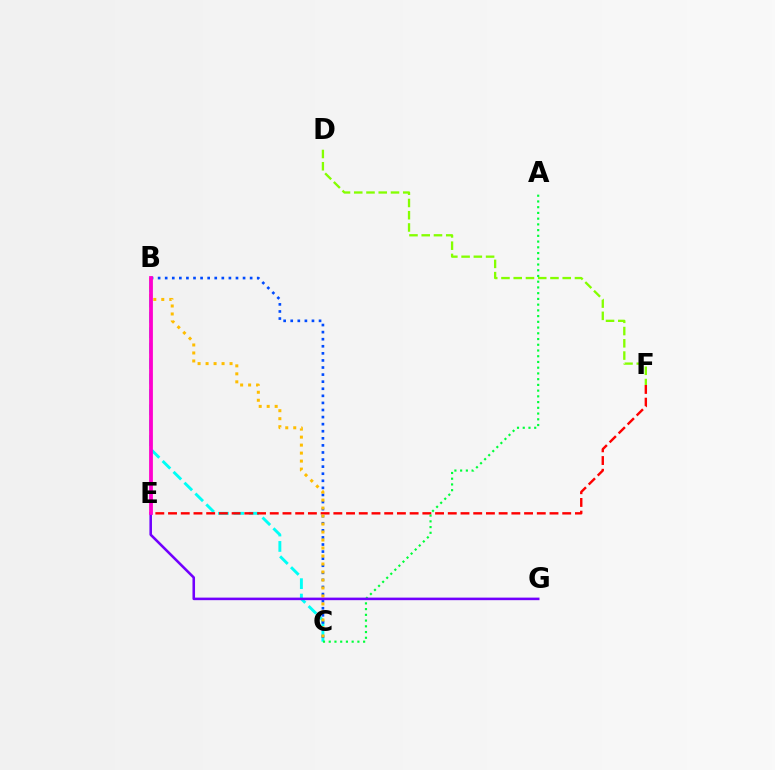{('B', 'C'): [{'color': '#00fff6', 'line_style': 'dashed', 'thickness': 2.09}, {'color': '#004bff', 'line_style': 'dotted', 'thickness': 1.92}, {'color': '#ffbd00', 'line_style': 'dotted', 'thickness': 2.17}], ('E', 'F'): [{'color': '#ff0000', 'line_style': 'dashed', 'thickness': 1.73}], ('D', 'F'): [{'color': '#84ff00', 'line_style': 'dashed', 'thickness': 1.66}], ('A', 'C'): [{'color': '#00ff39', 'line_style': 'dotted', 'thickness': 1.56}], ('E', 'G'): [{'color': '#7200ff', 'line_style': 'solid', 'thickness': 1.84}], ('B', 'E'): [{'color': '#ff00cf', 'line_style': 'solid', 'thickness': 2.72}]}